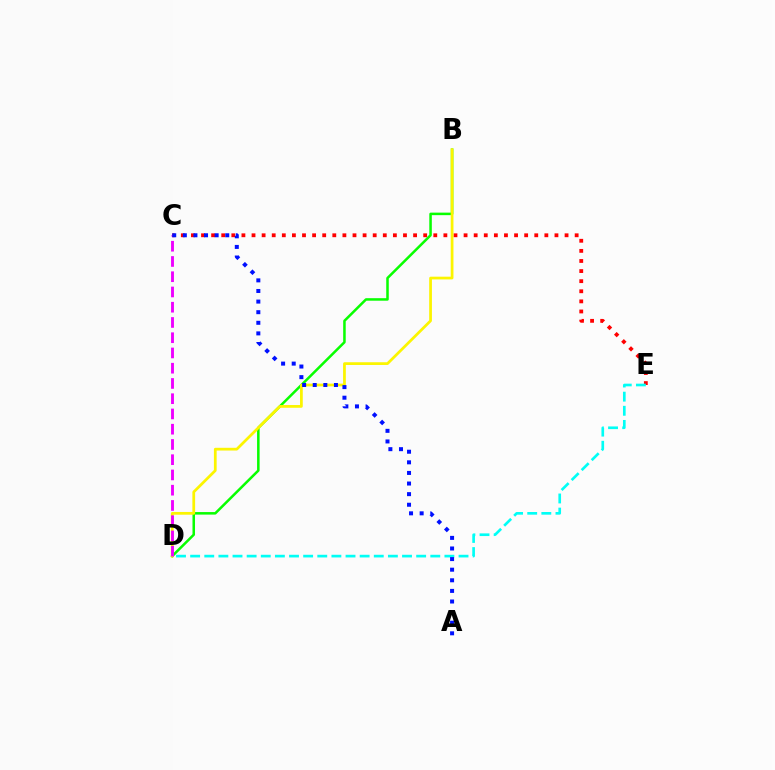{('B', 'D'): [{'color': '#08ff00', 'line_style': 'solid', 'thickness': 1.82}, {'color': '#fcf500', 'line_style': 'solid', 'thickness': 1.97}], ('C', 'E'): [{'color': '#ff0000', 'line_style': 'dotted', 'thickness': 2.74}], ('D', 'E'): [{'color': '#00fff6', 'line_style': 'dashed', 'thickness': 1.92}], ('C', 'D'): [{'color': '#ee00ff', 'line_style': 'dashed', 'thickness': 2.07}], ('A', 'C'): [{'color': '#0010ff', 'line_style': 'dotted', 'thickness': 2.88}]}